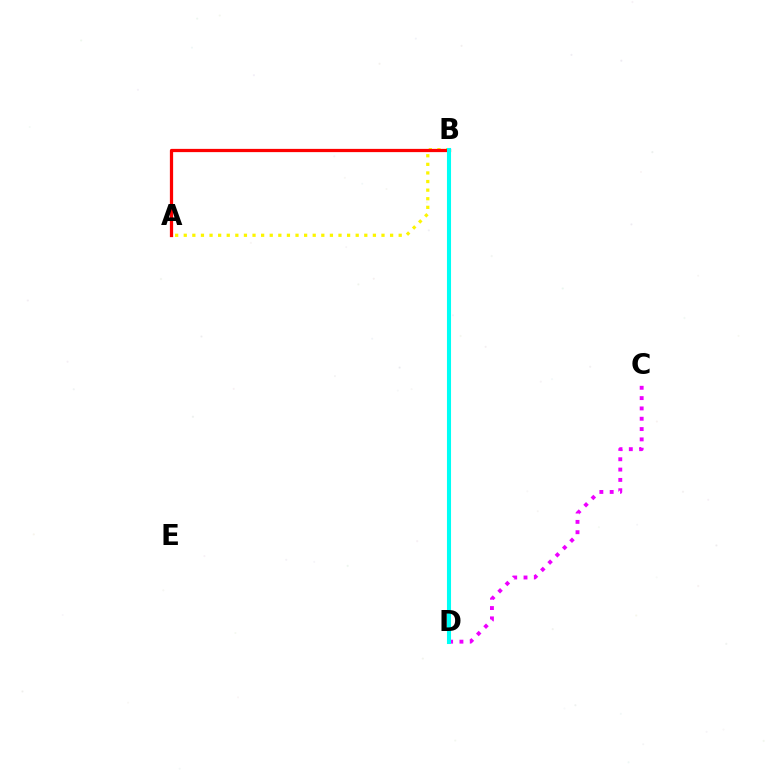{('A', 'B'): [{'color': '#fcf500', 'line_style': 'dotted', 'thickness': 2.34}, {'color': '#ff0000', 'line_style': 'solid', 'thickness': 2.34}], ('C', 'D'): [{'color': '#ee00ff', 'line_style': 'dotted', 'thickness': 2.8}], ('B', 'D'): [{'color': '#0010ff', 'line_style': 'dotted', 'thickness': 2.85}, {'color': '#08ff00', 'line_style': 'solid', 'thickness': 2.75}, {'color': '#00fff6', 'line_style': 'solid', 'thickness': 2.93}]}